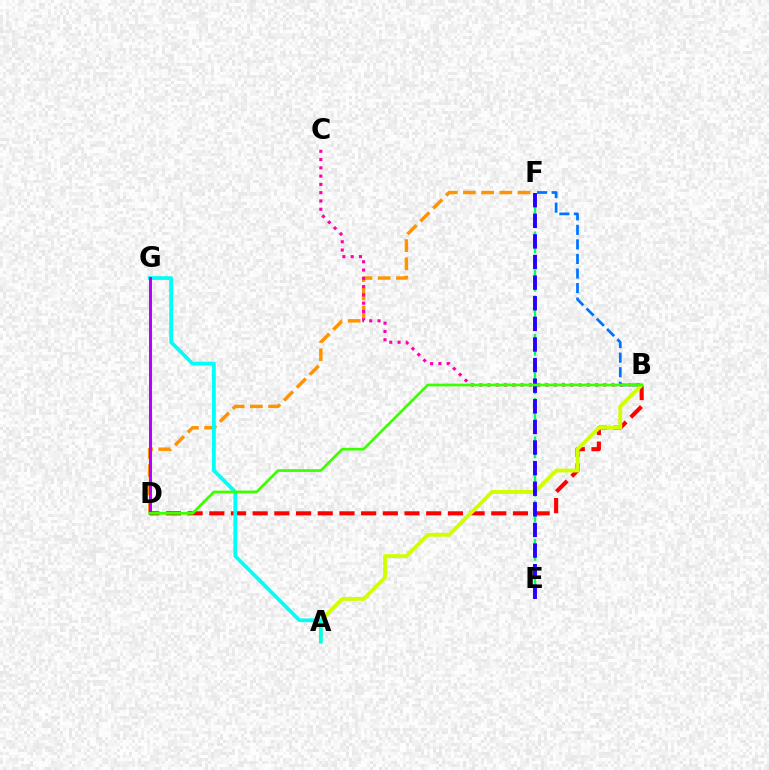{('D', 'F'): [{'color': '#ff9400', 'line_style': 'dashed', 'thickness': 2.47}], ('B', 'F'): [{'color': '#0074ff', 'line_style': 'dashed', 'thickness': 1.98}], ('B', 'C'): [{'color': '#ff00ac', 'line_style': 'dotted', 'thickness': 2.25}], ('B', 'D'): [{'color': '#ff0000', 'line_style': 'dashed', 'thickness': 2.95}, {'color': '#3dff00', 'line_style': 'solid', 'thickness': 1.96}], ('A', 'B'): [{'color': '#d1ff00', 'line_style': 'solid', 'thickness': 2.77}], ('A', 'G'): [{'color': '#00fff6', 'line_style': 'solid', 'thickness': 2.7}], ('D', 'G'): [{'color': '#b900ff', 'line_style': 'solid', 'thickness': 2.18}], ('E', 'F'): [{'color': '#00ff5c', 'line_style': 'dashed', 'thickness': 1.74}, {'color': '#2500ff', 'line_style': 'dashed', 'thickness': 2.8}]}